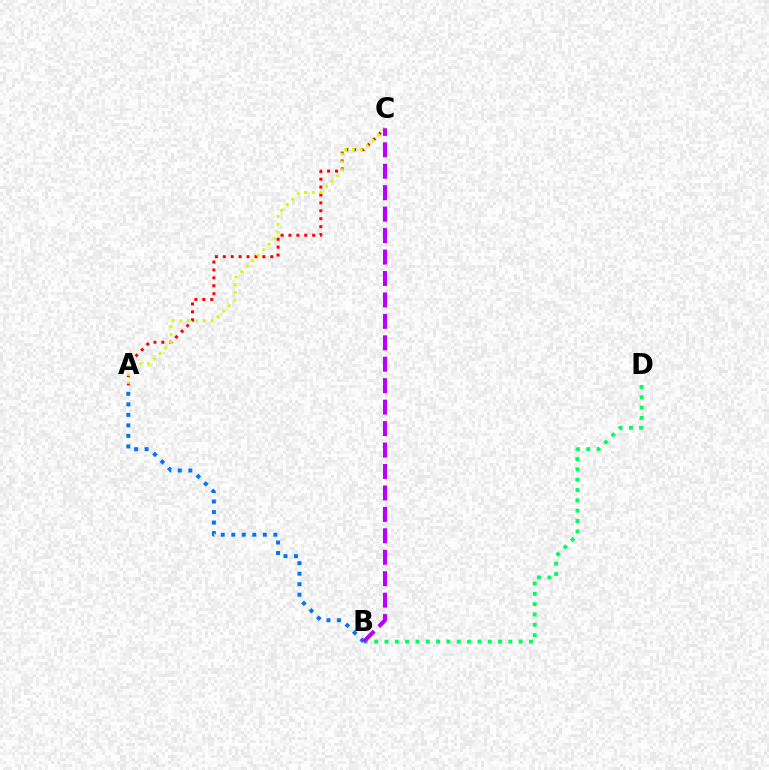{('A', 'C'): [{'color': '#ff0000', 'line_style': 'dotted', 'thickness': 2.15}, {'color': '#d1ff00', 'line_style': 'dotted', 'thickness': 2.12}], ('A', 'B'): [{'color': '#0074ff', 'line_style': 'dotted', 'thickness': 2.86}], ('B', 'D'): [{'color': '#00ff5c', 'line_style': 'dotted', 'thickness': 2.8}], ('B', 'C'): [{'color': '#b900ff', 'line_style': 'dashed', 'thickness': 2.91}]}